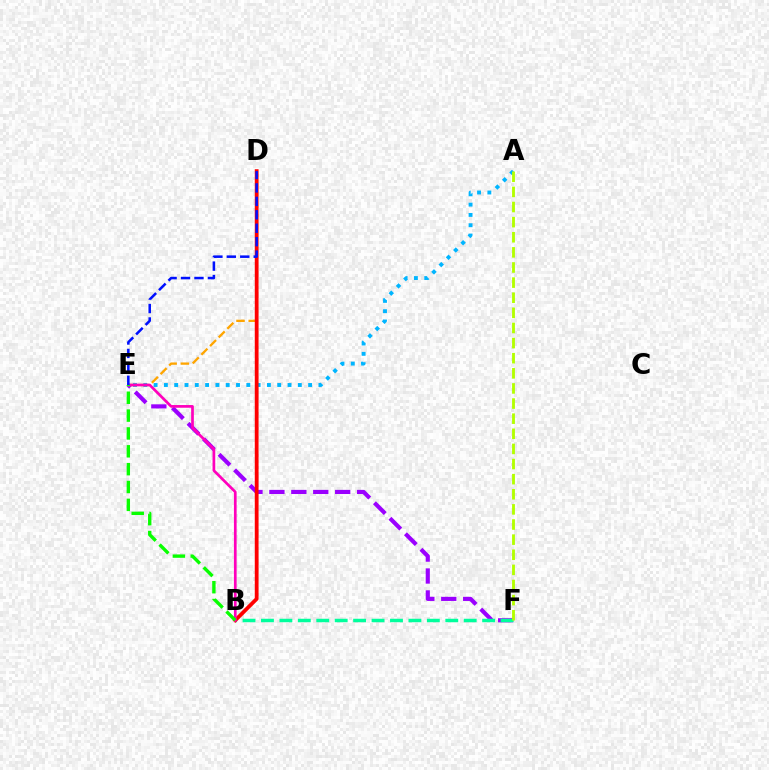{('A', 'E'): [{'color': '#00b5ff', 'line_style': 'dotted', 'thickness': 2.8}], ('E', 'F'): [{'color': '#9b00ff', 'line_style': 'dashed', 'thickness': 2.98}], ('B', 'F'): [{'color': '#00ff9d', 'line_style': 'dashed', 'thickness': 2.5}], ('D', 'E'): [{'color': '#ffa500', 'line_style': 'dashed', 'thickness': 1.66}, {'color': '#0010ff', 'line_style': 'dashed', 'thickness': 1.83}], ('A', 'F'): [{'color': '#b3ff00', 'line_style': 'dashed', 'thickness': 2.05}], ('B', 'D'): [{'color': '#ff0000', 'line_style': 'solid', 'thickness': 2.73}], ('B', 'E'): [{'color': '#ff00bd', 'line_style': 'solid', 'thickness': 1.94}, {'color': '#08ff00', 'line_style': 'dashed', 'thickness': 2.43}]}